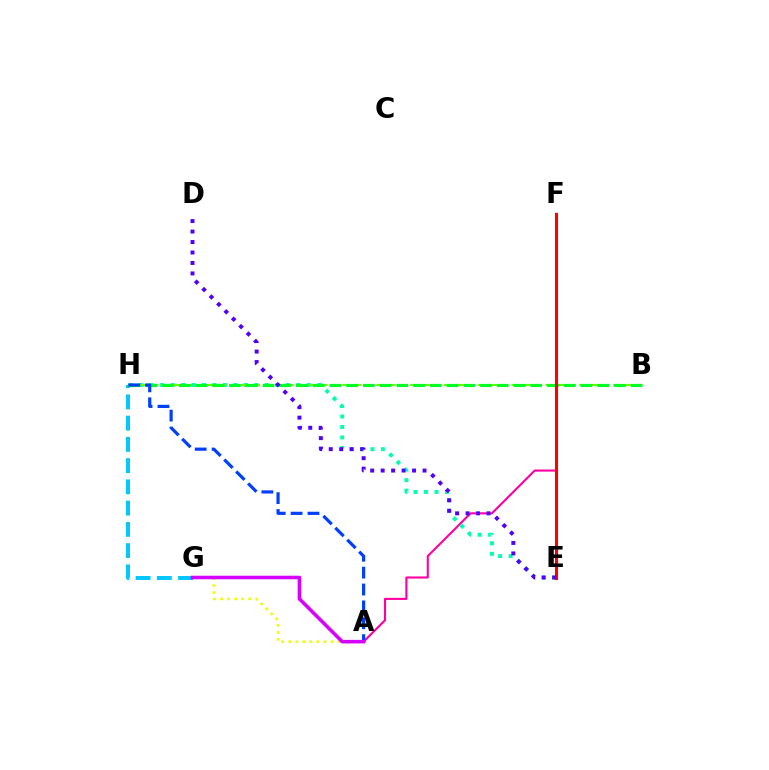{('A', 'F'): [{'color': '#ff00a0', 'line_style': 'solid', 'thickness': 1.52}], ('E', 'H'): [{'color': '#00ffaf', 'line_style': 'dotted', 'thickness': 2.85}], ('G', 'H'): [{'color': '#00c7ff', 'line_style': 'dashed', 'thickness': 2.89}], ('B', 'H'): [{'color': '#66ff00', 'line_style': 'dashed', 'thickness': 1.53}, {'color': '#00ff27', 'line_style': 'dashed', 'thickness': 2.27}], ('E', 'F'): [{'color': '#ff8800', 'line_style': 'dashed', 'thickness': 2.13}, {'color': '#ff0000', 'line_style': 'solid', 'thickness': 2.22}], ('A', 'G'): [{'color': '#eeff00', 'line_style': 'dotted', 'thickness': 1.91}, {'color': '#d600ff', 'line_style': 'solid', 'thickness': 2.56}], ('A', 'H'): [{'color': '#003fff', 'line_style': 'dashed', 'thickness': 2.29}], ('D', 'E'): [{'color': '#4f00ff', 'line_style': 'dotted', 'thickness': 2.85}]}